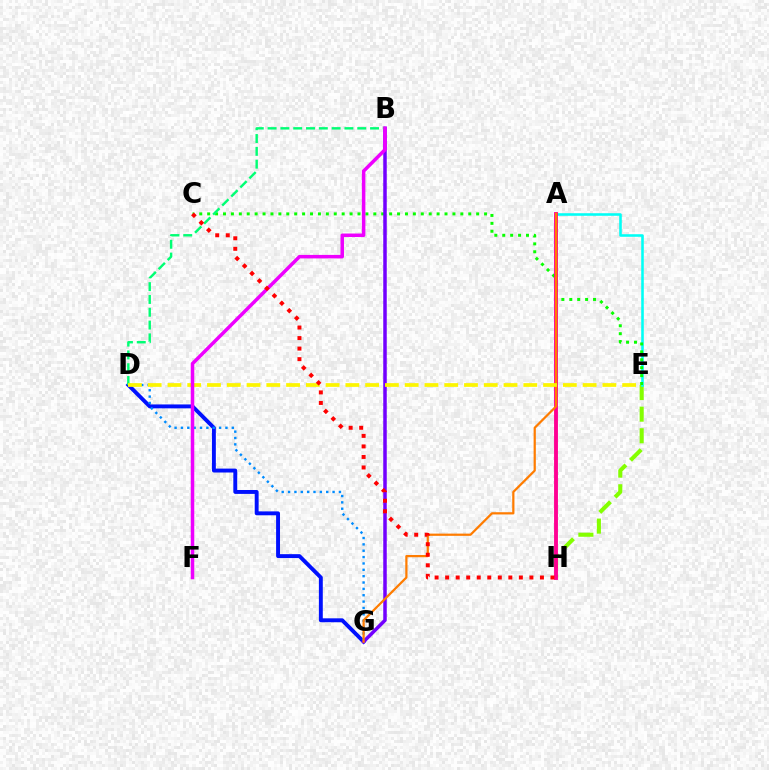{('D', 'G'): [{'color': '#0010ff', 'line_style': 'solid', 'thickness': 2.81}, {'color': '#008cff', 'line_style': 'dotted', 'thickness': 1.73}], ('E', 'H'): [{'color': '#84ff00', 'line_style': 'dashed', 'thickness': 2.94}], ('A', 'E'): [{'color': '#00fff6', 'line_style': 'solid', 'thickness': 1.85}], ('C', 'E'): [{'color': '#08ff00', 'line_style': 'dotted', 'thickness': 2.15}], ('B', 'G'): [{'color': '#7200ff', 'line_style': 'solid', 'thickness': 2.52}], ('A', 'H'): [{'color': '#ff0094', 'line_style': 'solid', 'thickness': 2.79}], ('B', 'D'): [{'color': '#00ff74', 'line_style': 'dashed', 'thickness': 1.74}], ('A', 'G'): [{'color': '#ff7c00', 'line_style': 'solid', 'thickness': 1.6}], ('D', 'E'): [{'color': '#fcf500', 'line_style': 'dashed', 'thickness': 2.69}], ('B', 'F'): [{'color': '#ee00ff', 'line_style': 'solid', 'thickness': 2.53}], ('C', 'H'): [{'color': '#ff0000', 'line_style': 'dotted', 'thickness': 2.86}]}